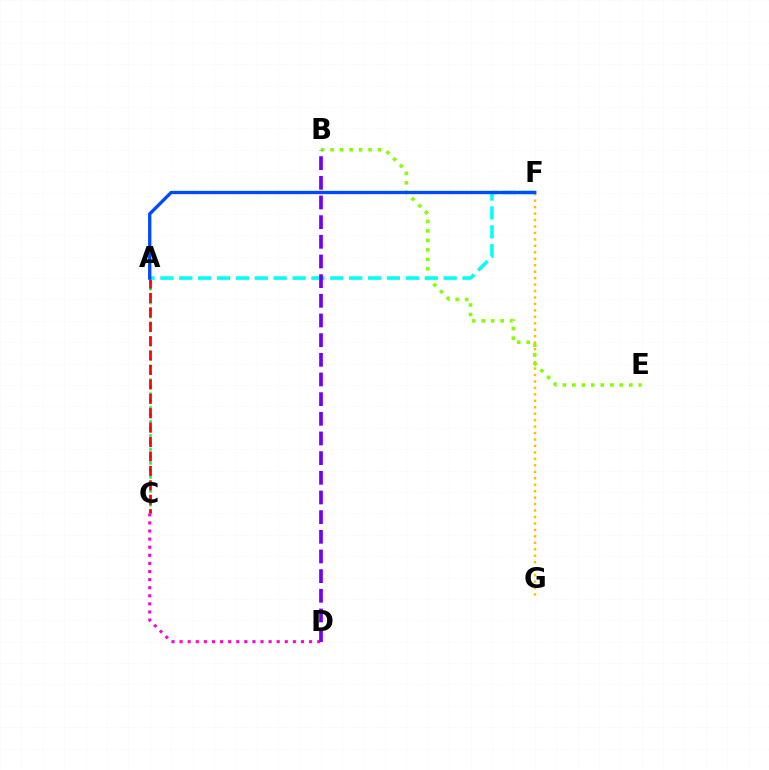{('F', 'G'): [{'color': '#ffbd00', 'line_style': 'dotted', 'thickness': 1.75}], ('A', 'C'): [{'color': '#00ff39', 'line_style': 'dotted', 'thickness': 1.89}, {'color': '#ff0000', 'line_style': 'dashed', 'thickness': 1.96}], ('C', 'D'): [{'color': '#ff00cf', 'line_style': 'dotted', 'thickness': 2.2}], ('B', 'E'): [{'color': '#84ff00', 'line_style': 'dotted', 'thickness': 2.58}], ('A', 'F'): [{'color': '#00fff6', 'line_style': 'dashed', 'thickness': 2.57}, {'color': '#004bff', 'line_style': 'solid', 'thickness': 2.4}], ('B', 'D'): [{'color': '#7200ff', 'line_style': 'dashed', 'thickness': 2.67}]}